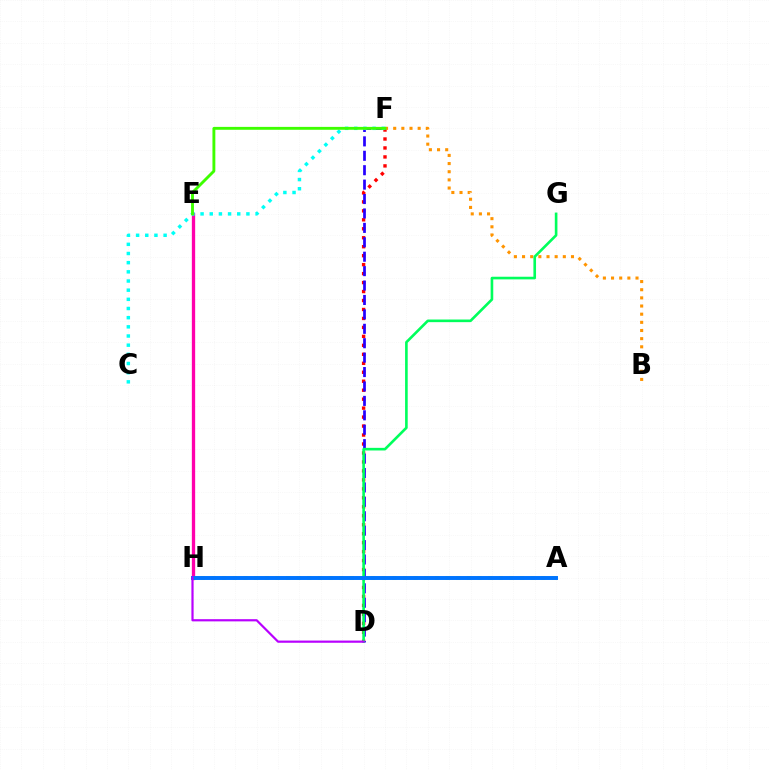{('D', 'F'): [{'color': '#ff0000', 'line_style': 'dotted', 'thickness': 2.44}, {'color': '#2500ff', 'line_style': 'dashed', 'thickness': 1.96}], ('A', 'H'): [{'color': '#d1ff00', 'line_style': 'dotted', 'thickness': 2.89}, {'color': '#0074ff', 'line_style': 'solid', 'thickness': 2.83}], ('B', 'F'): [{'color': '#ff9400', 'line_style': 'dotted', 'thickness': 2.22}], ('E', 'H'): [{'color': '#ff00ac', 'line_style': 'solid', 'thickness': 2.39}], ('D', 'G'): [{'color': '#00ff5c', 'line_style': 'solid', 'thickness': 1.89}], ('C', 'F'): [{'color': '#00fff6', 'line_style': 'dotted', 'thickness': 2.49}], ('E', 'F'): [{'color': '#3dff00', 'line_style': 'solid', 'thickness': 2.08}], ('D', 'H'): [{'color': '#b900ff', 'line_style': 'solid', 'thickness': 1.58}]}